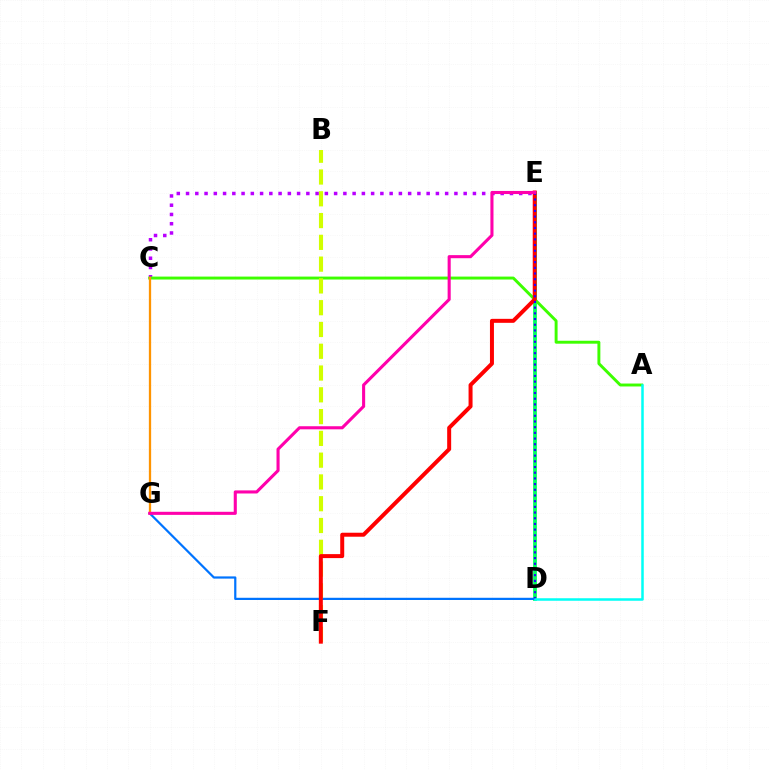{('D', 'E'): [{'color': '#00ff5c', 'line_style': 'solid', 'thickness': 2.72}, {'color': '#2500ff', 'line_style': 'dotted', 'thickness': 1.55}], ('D', 'G'): [{'color': '#0074ff', 'line_style': 'solid', 'thickness': 1.59}], ('C', 'E'): [{'color': '#b900ff', 'line_style': 'dotted', 'thickness': 2.51}], ('A', 'C'): [{'color': '#3dff00', 'line_style': 'solid', 'thickness': 2.11}], ('C', 'G'): [{'color': '#ff9400', 'line_style': 'solid', 'thickness': 1.64}], ('B', 'F'): [{'color': '#d1ff00', 'line_style': 'dashed', 'thickness': 2.96}], ('E', 'F'): [{'color': '#ff0000', 'line_style': 'solid', 'thickness': 2.87}], ('E', 'G'): [{'color': '#ff00ac', 'line_style': 'solid', 'thickness': 2.22}], ('A', 'D'): [{'color': '#00fff6', 'line_style': 'solid', 'thickness': 1.81}]}